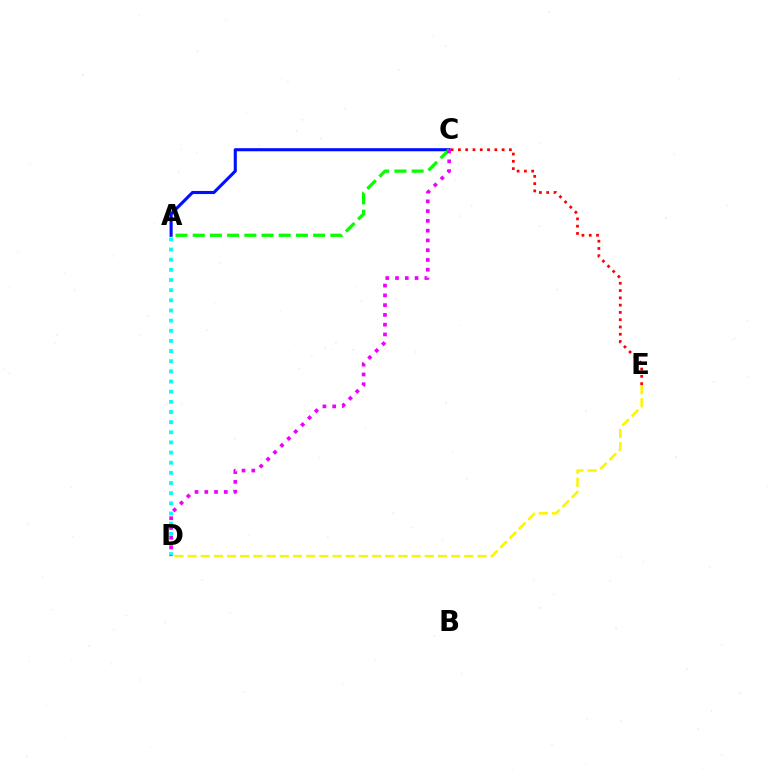{('A', 'C'): [{'color': '#0010ff', 'line_style': 'solid', 'thickness': 2.23}, {'color': '#08ff00', 'line_style': 'dashed', 'thickness': 2.34}], ('A', 'D'): [{'color': '#00fff6', 'line_style': 'dotted', 'thickness': 2.76}], ('D', 'E'): [{'color': '#fcf500', 'line_style': 'dashed', 'thickness': 1.79}], ('C', 'E'): [{'color': '#ff0000', 'line_style': 'dotted', 'thickness': 1.98}], ('C', 'D'): [{'color': '#ee00ff', 'line_style': 'dotted', 'thickness': 2.65}]}